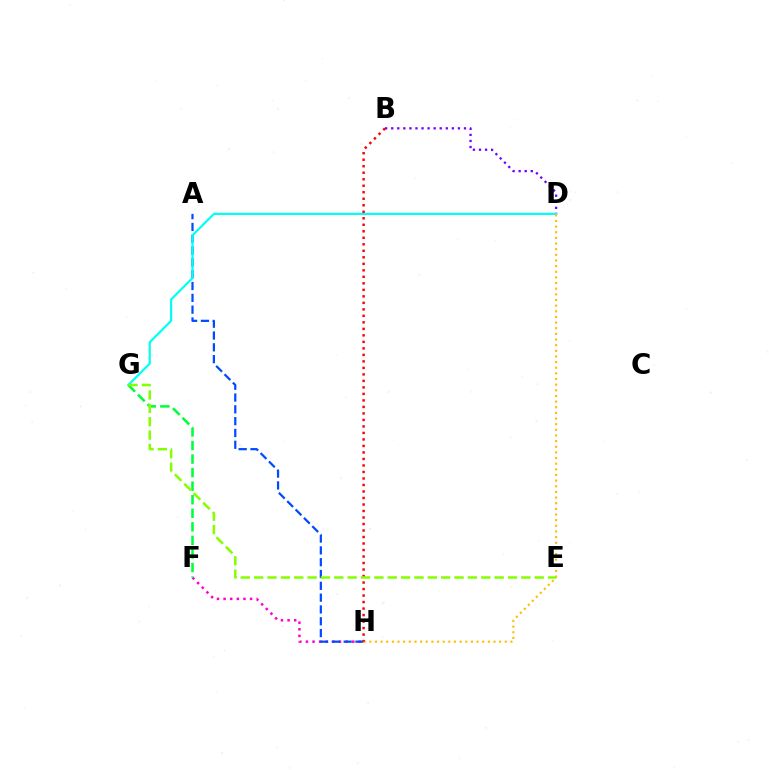{('F', 'H'): [{'color': '#ff00cf', 'line_style': 'dotted', 'thickness': 1.8}], ('B', 'D'): [{'color': '#7200ff', 'line_style': 'dotted', 'thickness': 1.65}], ('A', 'H'): [{'color': '#004bff', 'line_style': 'dashed', 'thickness': 1.6}], ('D', 'G'): [{'color': '#00fff6', 'line_style': 'solid', 'thickness': 1.58}], ('D', 'H'): [{'color': '#ffbd00', 'line_style': 'dotted', 'thickness': 1.53}], ('B', 'H'): [{'color': '#ff0000', 'line_style': 'dotted', 'thickness': 1.77}], ('F', 'G'): [{'color': '#00ff39', 'line_style': 'dashed', 'thickness': 1.84}], ('E', 'G'): [{'color': '#84ff00', 'line_style': 'dashed', 'thickness': 1.81}]}